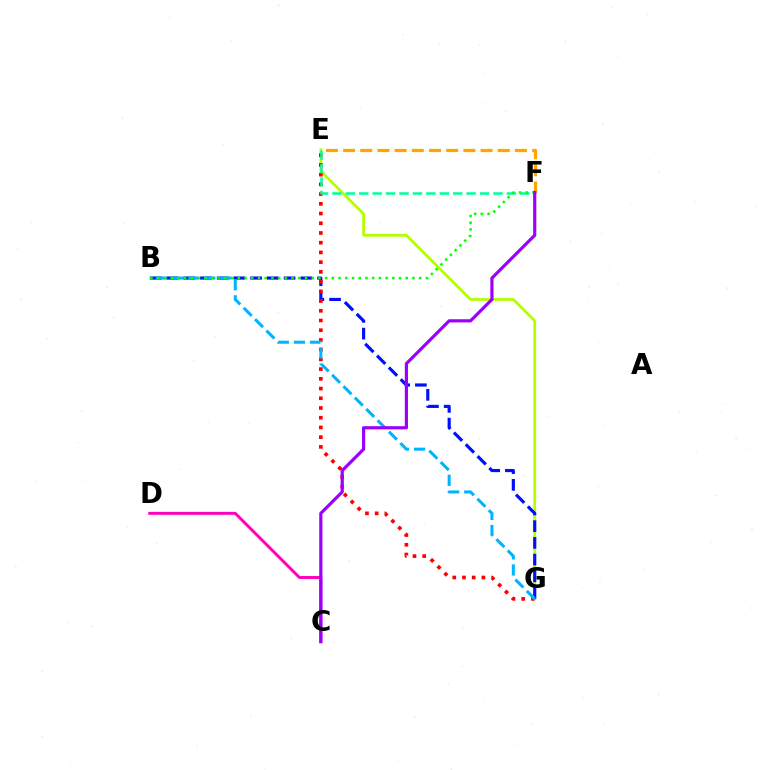{('E', 'G'): [{'color': '#b3ff00', 'line_style': 'solid', 'thickness': 2.0}, {'color': '#ff0000', 'line_style': 'dotted', 'thickness': 2.64}], ('B', 'G'): [{'color': '#0010ff', 'line_style': 'dashed', 'thickness': 2.27}, {'color': '#00b5ff', 'line_style': 'dashed', 'thickness': 2.19}], ('E', 'F'): [{'color': '#ffa500', 'line_style': 'dashed', 'thickness': 2.33}, {'color': '#00ff9d', 'line_style': 'dashed', 'thickness': 1.82}], ('B', 'F'): [{'color': '#08ff00', 'line_style': 'dotted', 'thickness': 1.83}], ('C', 'D'): [{'color': '#ff00bd', 'line_style': 'solid', 'thickness': 2.12}], ('C', 'F'): [{'color': '#9b00ff', 'line_style': 'solid', 'thickness': 2.3}]}